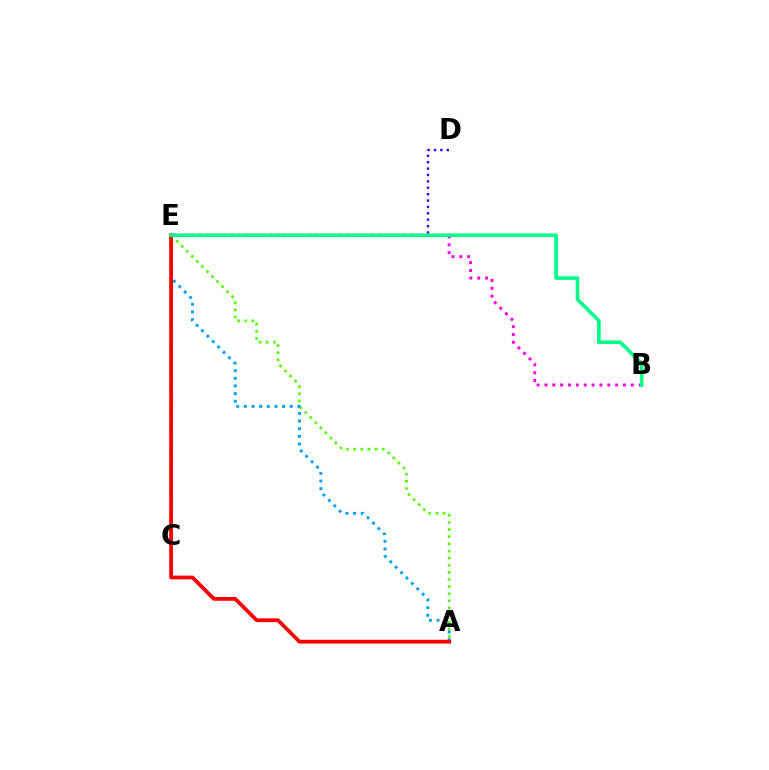{('C', 'E'): [{'color': '#ffd500', 'line_style': 'dashed', 'thickness': 2.84}], ('D', 'E'): [{'color': '#3700ff', 'line_style': 'dotted', 'thickness': 1.74}], ('A', 'E'): [{'color': '#4fff00', 'line_style': 'dotted', 'thickness': 1.94}, {'color': '#009eff', 'line_style': 'dotted', 'thickness': 2.08}, {'color': '#ff0000', 'line_style': 'solid', 'thickness': 2.71}], ('B', 'E'): [{'color': '#ff00ed', 'line_style': 'dotted', 'thickness': 2.13}, {'color': '#00ff86', 'line_style': 'solid', 'thickness': 2.62}]}